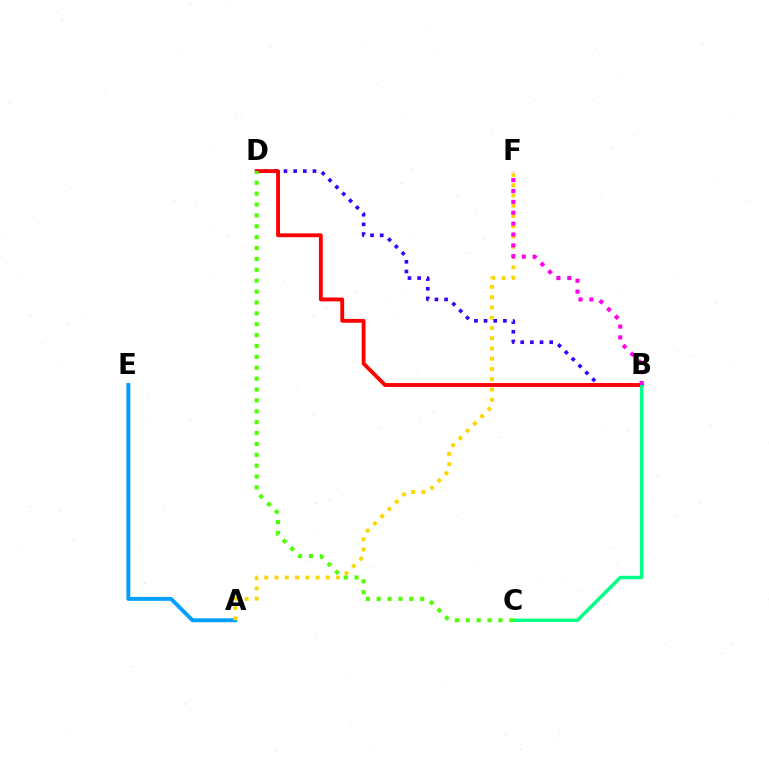{('A', 'E'): [{'color': '#009eff', 'line_style': 'solid', 'thickness': 2.81}], ('A', 'F'): [{'color': '#ffd500', 'line_style': 'dotted', 'thickness': 2.79}], ('B', 'D'): [{'color': '#3700ff', 'line_style': 'dotted', 'thickness': 2.63}, {'color': '#ff0000', 'line_style': 'solid', 'thickness': 2.78}], ('B', 'C'): [{'color': '#00ff86', 'line_style': 'solid', 'thickness': 2.46}], ('C', 'D'): [{'color': '#4fff00', 'line_style': 'dotted', 'thickness': 2.96}], ('B', 'F'): [{'color': '#ff00ed', 'line_style': 'dotted', 'thickness': 2.95}]}